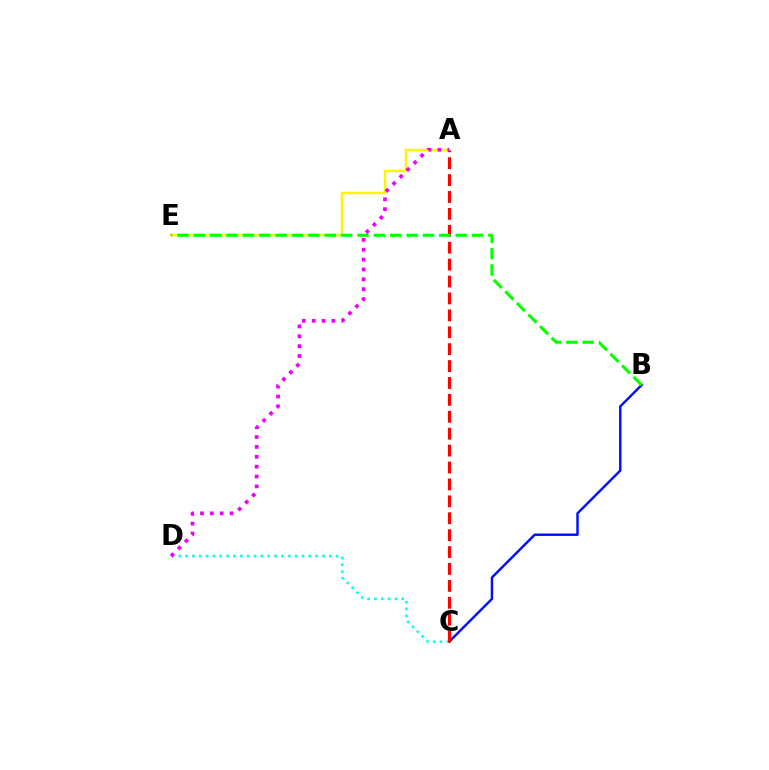{('B', 'C'): [{'color': '#0010ff', 'line_style': 'solid', 'thickness': 1.76}], ('C', 'D'): [{'color': '#00fff6', 'line_style': 'dotted', 'thickness': 1.86}], ('A', 'E'): [{'color': '#fcf500', 'line_style': 'solid', 'thickness': 1.77}], ('A', 'C'): [{'color': '#ff0000', 'line_style': 'dashed', 'thickness': 2.3}], ('B', 'E'): [{'color': '#08ff00', 'line_style': 'dashed', 'thickness': 2.22}], ('A', 'D'): [{'color': '#ee00ff', 'line_style': 'dotted', 'thickness': 2.68}]}